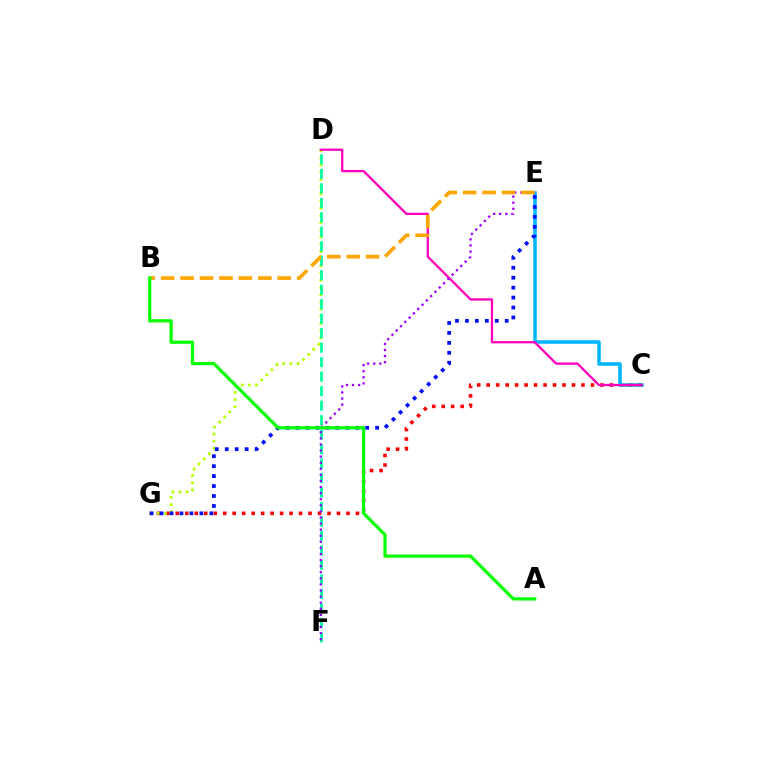{('C', 'G'): [{'color': '#ff0000', 'line_style': 'dotted', 'thickness': 2.58}], ('D', 'G'): [{'color': '#b3ff00', 'line_style': 'dotted', 'thickness': 1.96}], ('C', 'E'): [{'color': '#00b5ff', 'line_style': 'solid', 'thickness': 2.55}], ('C', 'D'): [{'color': '#ff00bd', 'line_style': 'solid', 'thickness': 1.65}], ('D', 'F'): [{'color': '#00ff9d', 'line_style': 'dashed', 'thickness': 1.97}], ('E', 'G'): [{'color': '#0010ff', 'line_style': 'dotted', 'thickness': 2.7}], ('E', 'F'): [{'color': '#9b00ff', 'line_style': 'dotted', 'thickness': 1.65}], ('B', 'E'): [{'color': '#ffa500', 'line_style': 'dashed', 'thickness': 2.64}], ('A', 'B'): [{'color': '#08ff00', 'line_style': 'solid', 'thickness': 2.32}]}